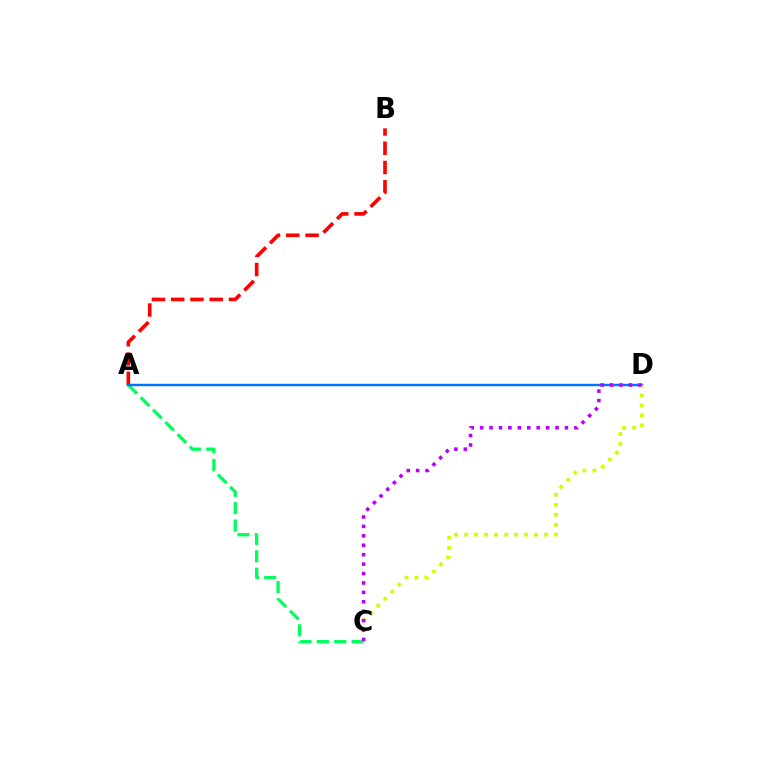{('A', 'C'): [{'color': '#00ff5c', 'line_style': 'dashed', 'thickness': 2.36}], ('A', 'B'): [{'color': '#ff0000', 'line_style': 'dashed', 'thickness': 2.62}], ('A', 'D'): [{'color': '#0074ff', 'line_style': 'solid', 'thickness': 1.75}], ('C', 'D'): [{'color': '#d1ff00', 'line_style': 'dotted', 'thickness': 2.72}, {'color': '#b900ff', 'line_style': 'dotted', 'thickness': 2.56}]}